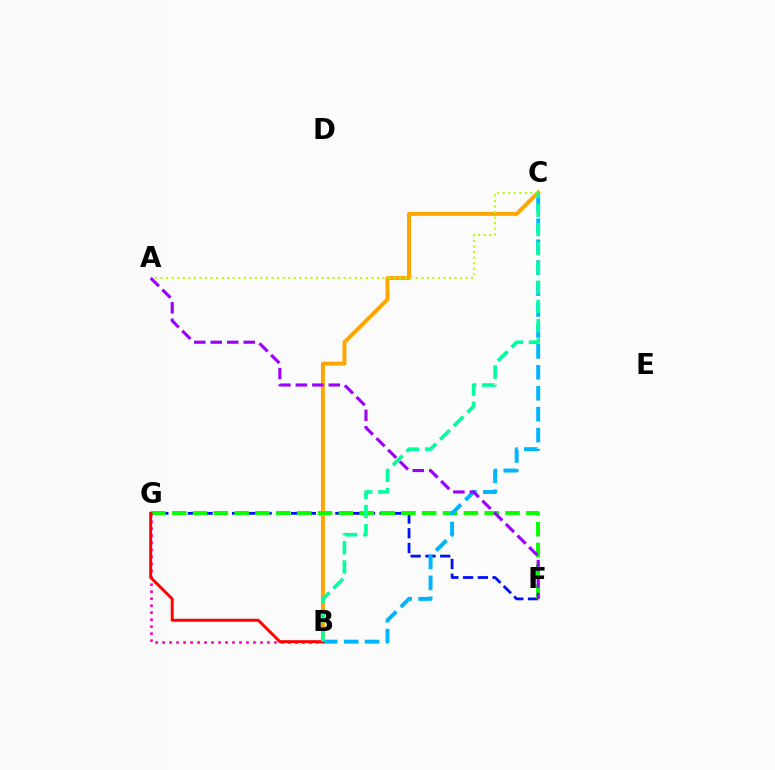{('F', 'G'): [{'color': '#0010ff', 'line_style': 'dashed', 'thickness': 2.0}, {'color': '#08ff00', 'line_style': 'dashed', 'thickness': 2.83}], ('B', 'C'): [{'color': '#ffa500', 'line_style': 'solid', 'thickness': 2.84}, {'color': '#00b5ff', 'line_style': 'dashed', 'thickness': 2.84}, {'color': '#00ff9d', 'line_style': 'dashed', 'thickness': 2.61}], ('B', 'G'): [{'color': '#ff00bd', 'line_style': 'dotted', 'thickness': 1.9}, {'color': '#ff0000', 'line_style': 'solid', 'thickness': 2.12}], ('A', 'C'): [{'color': '#b3ff00', 'line_style': 'dotted', 'thickness': 1.51}], ('A', 'F'): [{'color': '#9b00ff', 'line_style': 'dashed', 'thickness': 2.24}]}